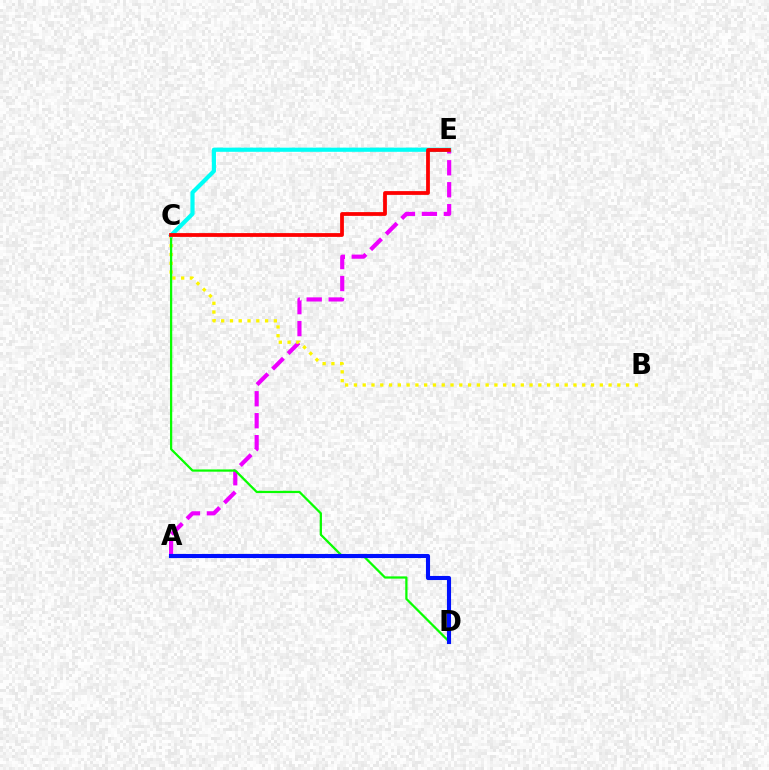{('A', 'E'): [{'color': '#ee00ff', 'line_style': 'dashed', 'thickness': 2.98}], ('B', 'C'): [{'color': '#fcf500', 'line_style': 'dotted', 'thickness': 2.39}], ('C', 'D'): [{'color': '#08ff00', 'line_style': 'solid', 'thickness': 1.62}], ('C', 'E'): [{'color': '#00fff6', 'line_style': 'solid', 'thickness': 3.0}, {'color': '#ff0000', 'line_style': 'solid', 'thickness': 2.72}], ('A', 'D'): [{'color': '#0010ff', 'line_style': 'solid', 'thickness': 2.95}]}